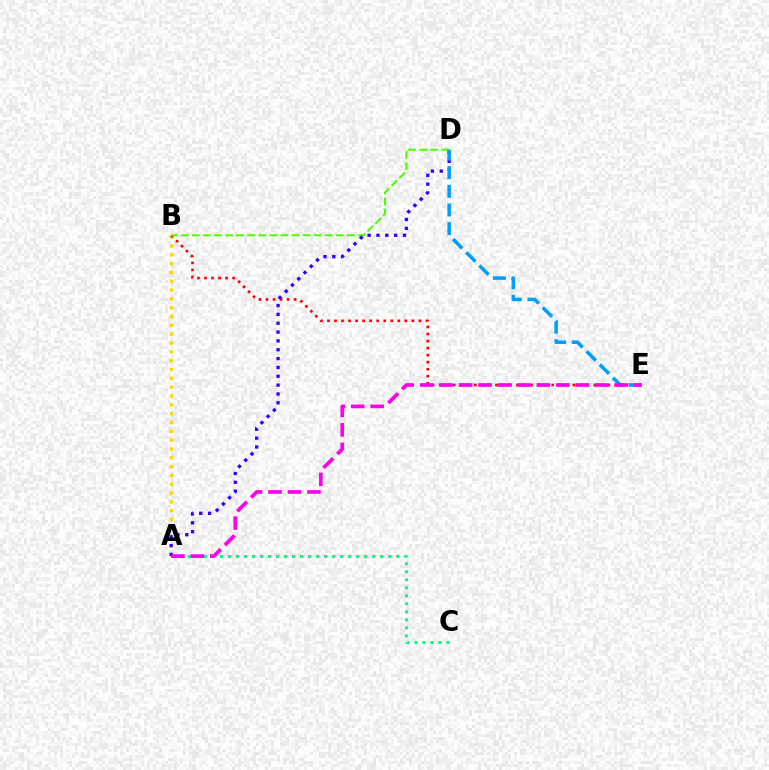{('A', 'B'): [{'color': '#ffd500', 'line_style': 'dotted', 'thickness': 2.4}], ('B', 'E'): [{'color': '#ff0000', 'line_style': 'dotted', 'thickness': 1.91}], ('A', 'C'): [{'color': '#00ff86', 'line_style': 'dotted', 'thickness': 2.18}], ('B', 'D'): [{'color': '#4fff00', 'line_style': 'dashed', 'thickness': 1.5}], ('A', 'D'): [{'color': '#3700ff', 'line_style': 'dotted', 'thickness': 2.4}], ('D', 'E'): [{'color': '#009eff', 'line_style': 'dashed', 'thickness': 2.53}], ('A', 'E'): [{'color': '#ff00ed', 'line_style': 'dashed', 'thickness': 2.64}]}